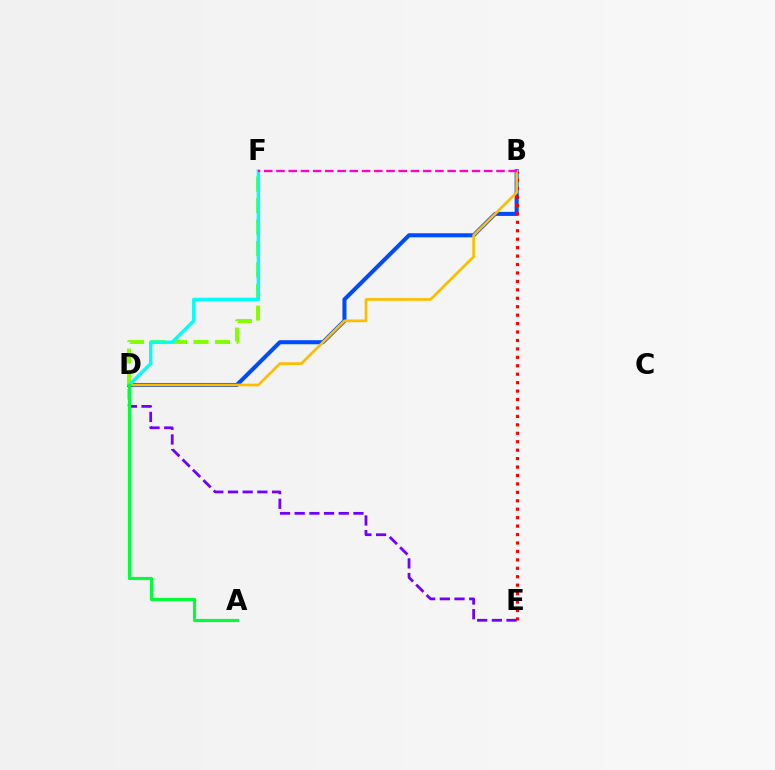{('B', 'D'): [{'color': '#004bff', 'line_style': 'solid', 'thickness': 2.92}, {'color': '#ffbd00', 'line_style': 'solid', 'thickness': 1.95}], ('D', 'E'): [{'color': '#7200ff', 'line_style': 'dashed', 'thickness': 1.99}], ('D', 'F'): [{'color': '#84ff00', 'line_style': 'dashed', 'thickness': 2.92}, {'color': '#00fff6', 'line_style': 'solid', 'thickness': 2.45}], ('B', 'E'): [{'color': '#ff0000', 'line_style': 'dotted', 'thickness': 2.29}], ('A', 'D'): [{'color': '#00ff39', 'line_style': 'solid', 'thickness': 2.26}], ('B', 'F'): [{'color': '#ff00cf', 'line_style': 'dashed', 'thickness': 1.66}]}